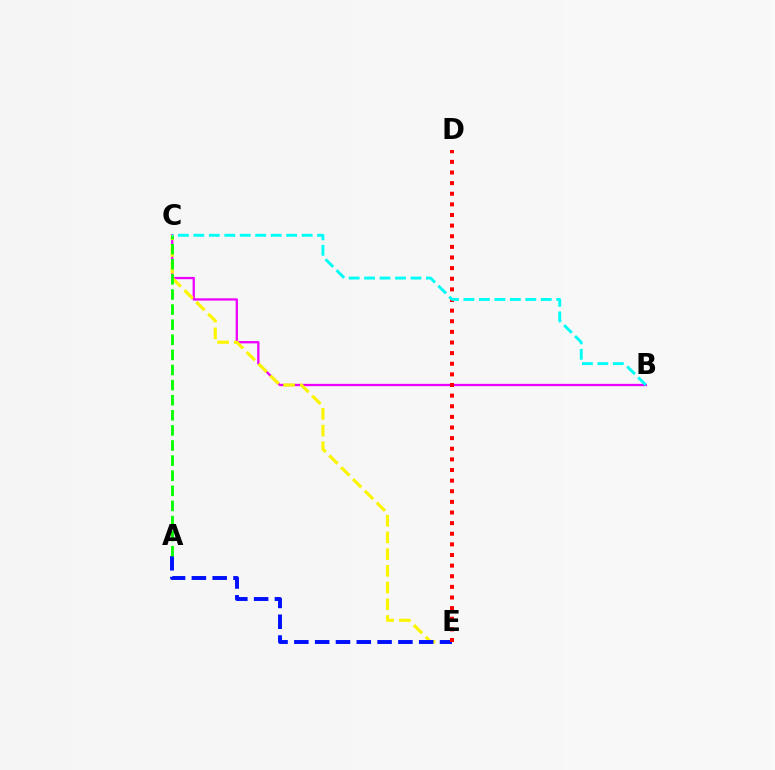{('B', 'C'): [{'color': '#ee00ff', 'line_style': 'solid', 'thickness': 1.65}, {'color': '#00fff6', 'line_style': 'dashed', 'thickness': 2.1}], ('C', 'E'): [{'color': '#fcf500', 'line_style': 'dashed', 'thickness': 2.27}], ('A', 'E'): [{'color': '#0010ff', 'line_style': 'dashed', 'thickness': 2.83}], ('A', 'C'): [{'color': '#08ff00', 'line_style': 'dashed', 'thickness': 2.05}], ('D', 'E'): [{'color': '#ff0000', 'line_style': 'dotted', 'thickness': 2.89}]}